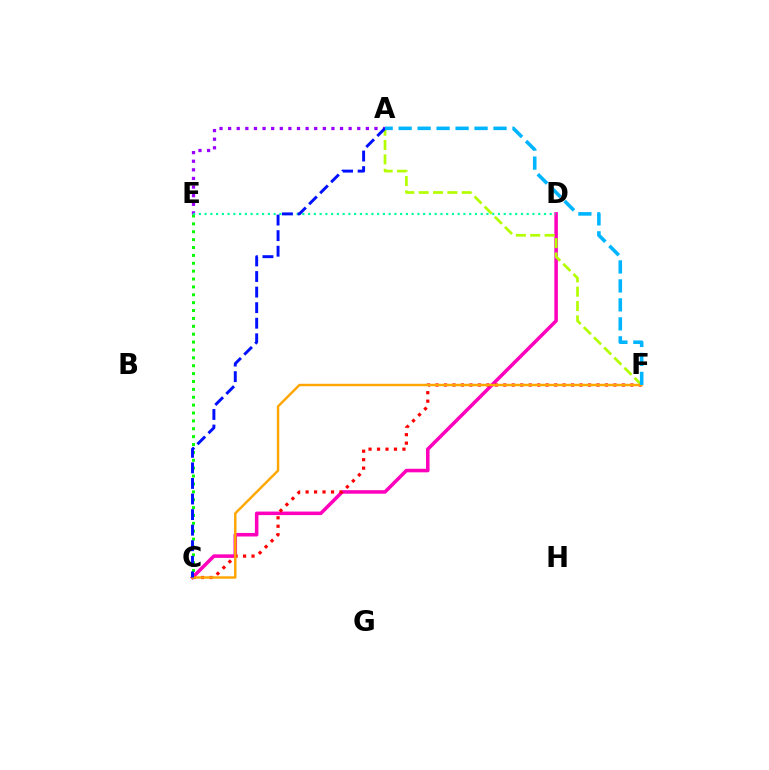{('C', 'D'): [{'color': '#ff00bd', 'line_style': 'solid', 'thickness': 2.55}], ('C', 'F'): [{'color': '#ff0000', 'line_style': 'dotted', 'thickness': 2.3}, {'color': '#ffa500', 'line_style': 'solid', 'thickness': 1.75}], ('C', 'E'): [{'color': '#08ff00', 'line_style': 'dotted', 'thickness': 2.14}], ('A', 'E'): [{'color': '#9b00ff', 'line_style': 'dotted', 'thickness': 2.34}], ('A', 'F'): [{'color': '#b3ff00', 'line_style': 'dashed', 'thickness': 1.95}, {'color': '#00b5ff', 'line_style': 'dashed', 'thickness': 2.58}], ('D', 'E'): [{'color': '#00ff9d', 'line_style': 'dotted', 'thickness': 1.56}], ('A', 'C'): [{'color': '#0010ff', 'line_style': 'dashed', 'thickness': 2.11}]}